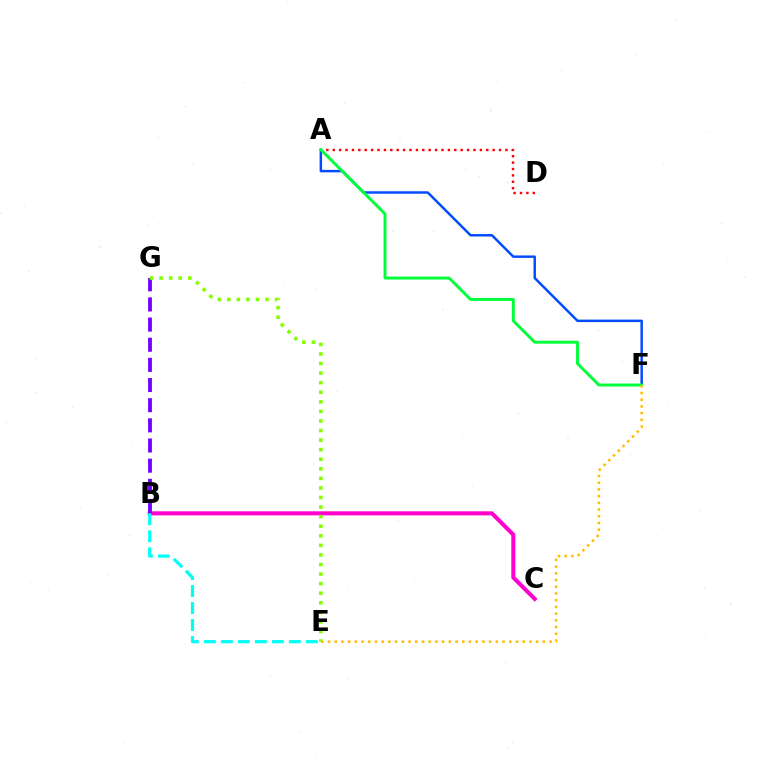{('B', 'C'): [{'color': '#ff00cf', 'line_style': 'solid', 'thickness': 2.92}], ('A', 'F'): [{'color': '#004bff', 'line_style': 'solid', 'thickness': 1.77}, {'color': '#00ff39', 'line_style': 'solid', 'thickness': 2.11}], ('A', 'D'): [{'color': '#ff0000', 'line_style': 'dotted', 'thickness': 1.74}], ('B', 'E'): [{'color': '#00fff6', 'line_style': 'dashed', 'thickness': 2.31}], ('B', 'G'): [{'color': '#7200ff', 'line_style': 'dashed', 'thickness': 2.74}], ('E', 'G'): [{'color': '#84ff00', 'line_style': 'dotted', 'thickness': 2.6}], ('E', 'F'): [{'color': '#ffbd00', 'line_style': 'dotted', 'thickness': 1.82}]}